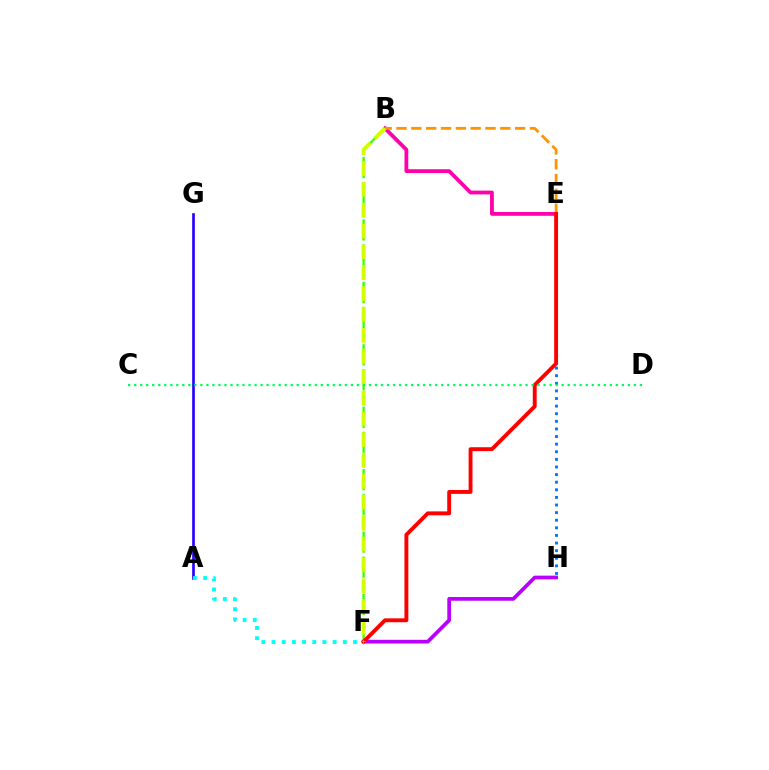{('E', 'H'): [{'color': '#0074ff', 'line_style': 'dotted', 'thickness': 2.07}], ('A', 'G'): [{'color': '#2500ff', 'line_style': 'solid', 'thickness': 1.91}], ('B', 'E'): [{'color': '#ff00ac', 'line_style': 'solid', 'thickness': 2.74}, {'color': '#ff9400', 'line_style': 'dashed', 'thickness': 2.01}], ('F', 'H'): [{'color': '#b900ff', 'line_style': 'solid', 'thickness': 2.68}], ('B', 'F'): [{'color': '#3dff00', 'line_style': 'dashed', 'thickness': 1.7}, {'color': '#d1ff00', 'line_style': 'dashed', 'thickness': 2.83}], ('E', 'F'): [{'color': '#ff0000', 'line_style': 'solid', 'thickness': 2.8}], ('C', 'D'): [{'color': '#00ff5c', 'line_style': 'dotted', 'thickness': 1.64}], ('A', 'F'): [{'color': '#00fff6', 'line_style': 'dotted', 'thickness': 2.77}]}